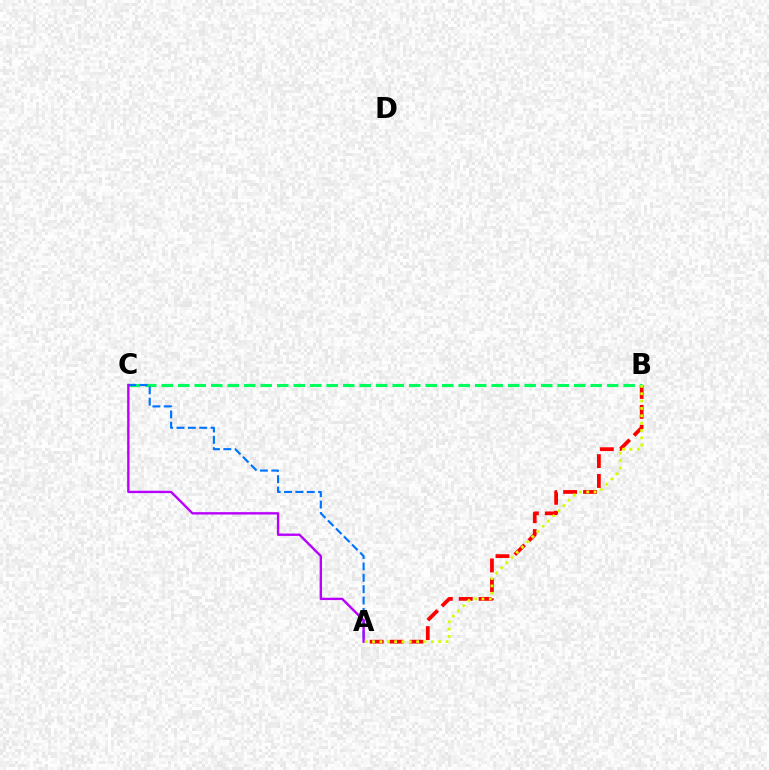{('A', 'B'): [{'color': '#ff0000', 'line_style': 'dashed', 'thickness': 2.7}, {'color': '#d1ff00', 'line_style': 'dotted', 'thickness': 2.0}], ('B', 'C'): [{'color': '#00ff5c', 'line_style': 'dashed', 'thickness': 2.24}], ('A', 'C'): [{'color': '#0074ff', 'line_style': 'dashed', 'thickness': 1.54}, {'color': '#b900ff', 'line_style': 'solid', 'thickness': 1.7}]}